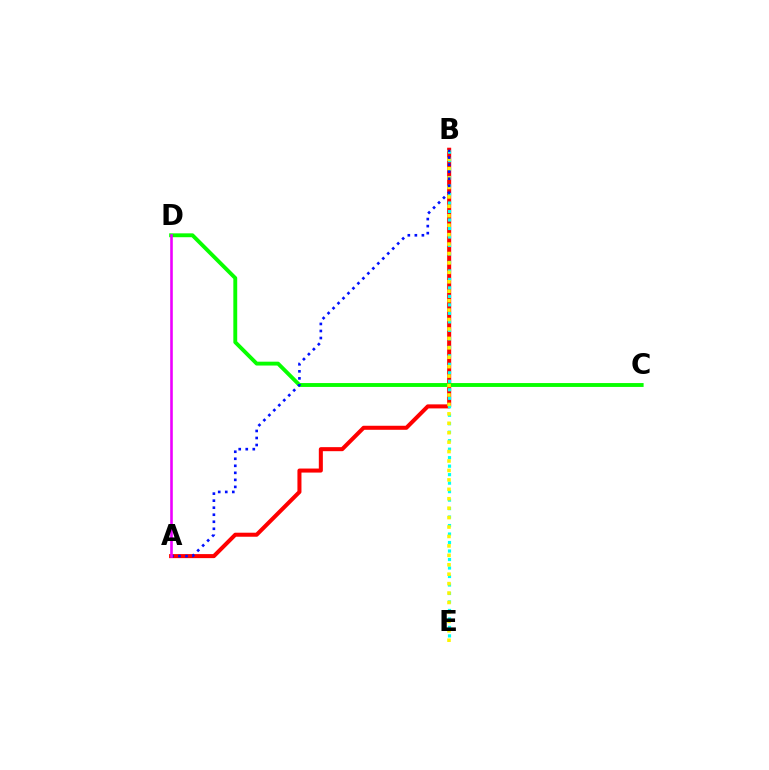{('A', 'B'): [{'color': '#ff0000', 'line_style': 'solid', 'thickness': 2.9}, {'color': '#0010ff', 'line_style': 'dotted', 'thickness': 1.91}], ('B', 'E'): [{'color': '#00fff6', 'line_style': 'dotted', 'thickness': 2.31}, {'color': '#fcf500', 'line_style': 'dotted', 'thickness': 2.56}], ('C', 'D'): [{'color': '#08ff00', 'line_style': 'solid', 'thickness': 2.79}], ('A', 'D'): [{'color': '#ee00ff', 'line_style': 'solid', 'thickness': 1.88}]}